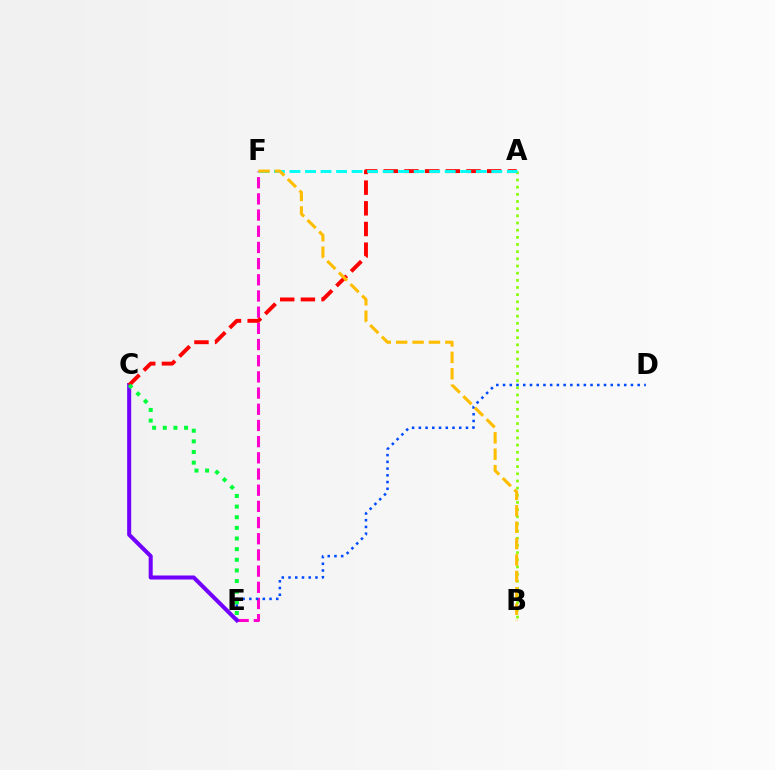{('E', 'F'): [{'color': '#ff00cf', 'line_style': 'dashed', 'thickness': 2.2}], ('D', 'E'): [{'color': '#004bff', 'line_style': 'dotted', 'thickness': 1.83}], ('A', 'B'): [{'color': '#84ff00', 'line_style': 'dotted', 'thickness': 1.95}], ('C', 'E'): [{'color': '#7200ff', 'line_style': 'solid', 'thickness': 2.9}, {'color': '#00ff39', 'line_style': 'dotted', 'thickness': 2.89}], ('A', 'C'): [{'color': '#ff0000', 'line_style': 'dashed', 'thickness': 2.81}], ('A', 'F'): [{'color': '#00fff6', 'line_style': 'dashed', 'thickness': 2.11}], ('B', 'F'): [{'color': '#ffbd00', 'line_style': 'dashed', 'thickness': 2.23}]}